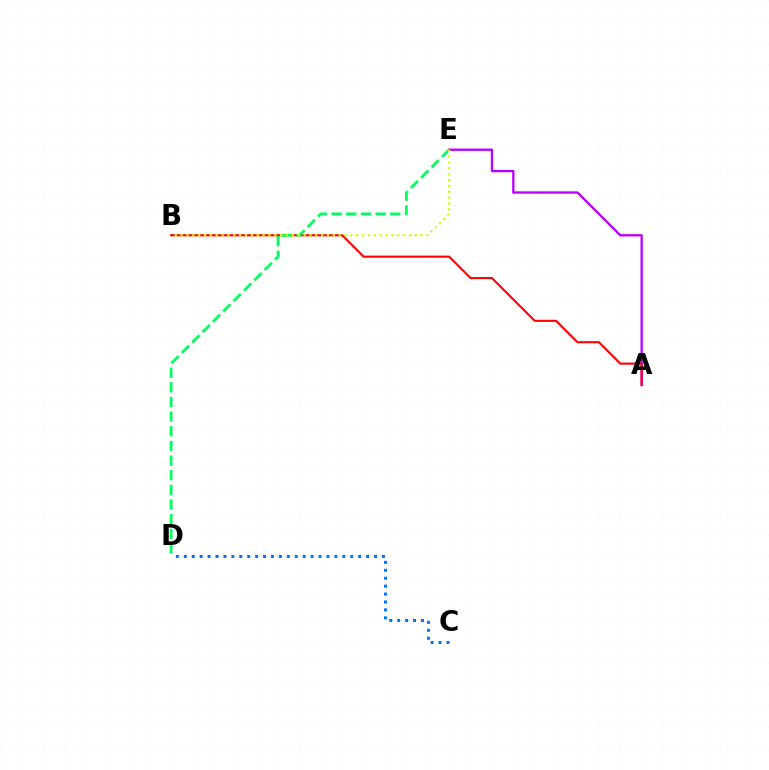{('A', 'E'): [{'color': '#b900ff', 'line_style': 'solid', 'thickness': 1.67}], ('A', 'B'): [{'color': '#ff0000', 'line_style': 'solid', 'thickness': 1.51}], ('D', 'E'): [{'color': '#00ff5c', 'line_style': 'dashed', 'thickness': 1.99}], ('B', 'E'): [{'color': '#d1ff00', 'line_style': 'dotted', 'thickness': 1.59}], ('C', 'D'): [{'color': '#0074ff', 'line_style': 'dotted', 'thickness': 2.15}]}